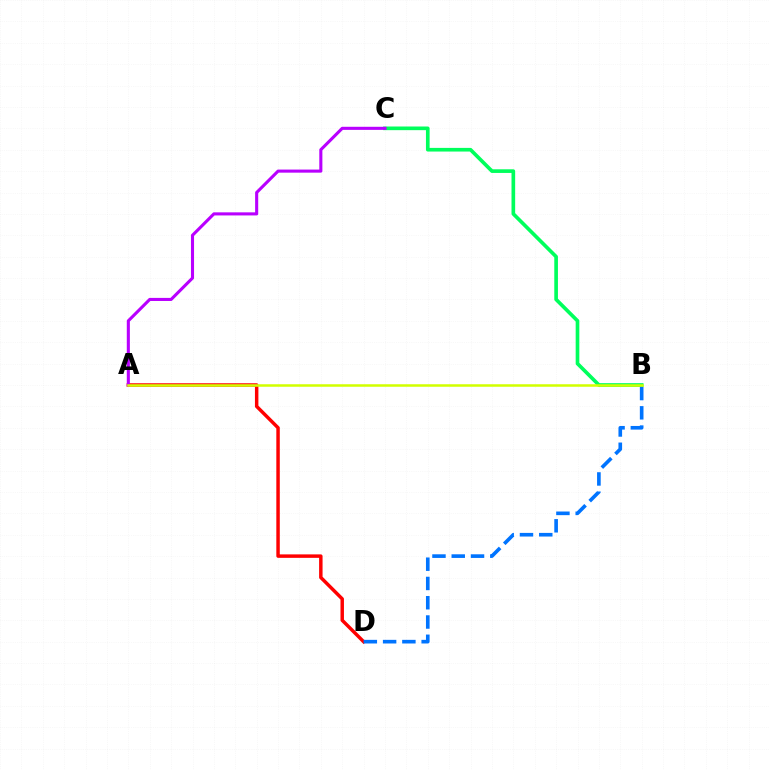{('A', 'D'): [{'color': '#ff0000', 'line_style': 'solid', 'thickness': 2.49}], ('B', 'C'): [{'color': '#00ff5c', 'line_style': 'solid', 'thickness': 2.63}], ('B', 'D'): [{'color': '#0074ff', 'line_style': 'dashed', 'thickness': 2.62}], ('A', 'C'): [{'color': '#b900ff', 'line_style': 'solid', 'thickness': 2.22}], ('A', 'B'): [{'color': '#d1ff00', 'line_style': 'solid', 'thickness': 1.81}]}